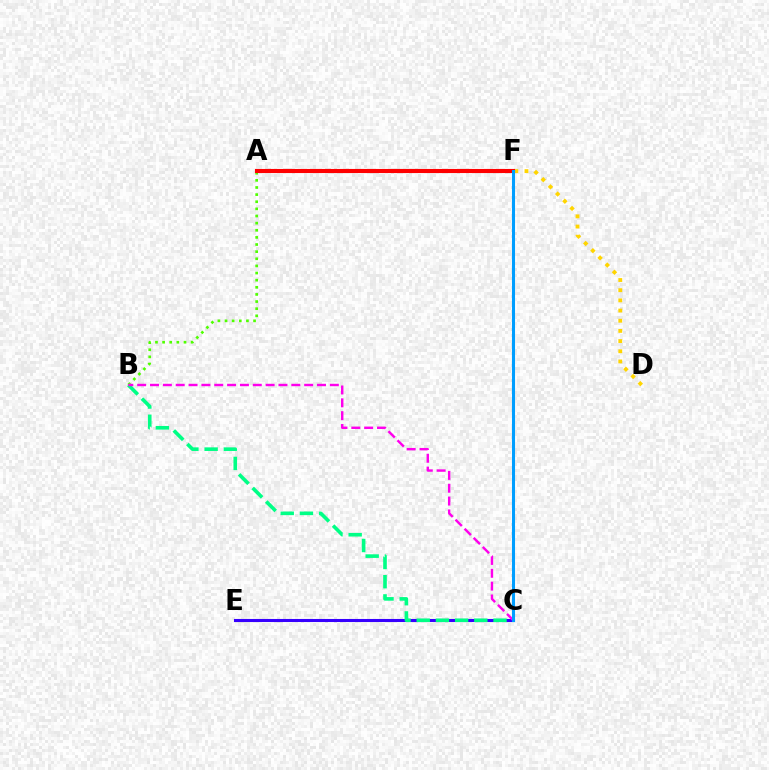{('C', 'E'): [{'color': '#3700ff', 'line_style': 'solid', 'thickness': 2.21}], ('D', 'F'): [{'color': '#ffd500', 'line_style': 'dotted', 'thickness': 2.76}], ('A', 'B'): [{'color': '#4fff00', 'line_style': 'dotted', 'thickness': 1.94}], ('B', 'C'): [{'color': '#00ff86', 'line_style': 'dashed', 'thickness': 2.61}, {'color': '#ff00ed', 'line_style': 'dashed', 'thickness': 1.75}], ('A', 'F'): [{'color': '#ff0000', 'line_style': 'solid', 'thickness': 2.95}], ('C', 'F'): [{'color': '#009eff', 'line_style': 'solid', 'thickness': 2.21}]}